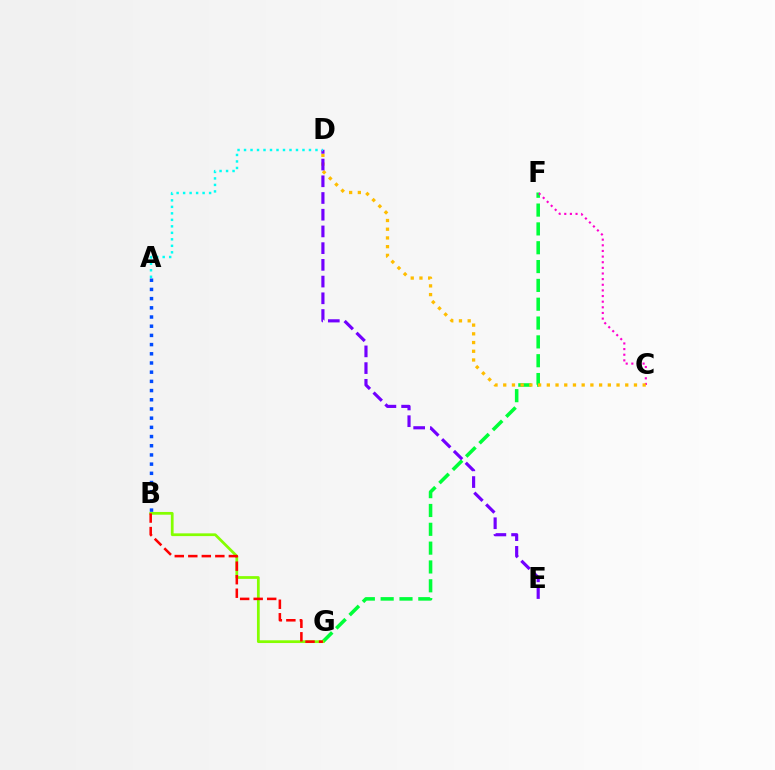{('F', 'G'): [{'color': '#00ff39', 'line_style': 'dashed', 'thickness': 2.56}], ('C', 'F'): [{'color': '#ff00cf', 'line_style': 'dotted', 'thickness': 1.53}], ('C', 'D'): [{'color': '#ffbd00', 'line_style': 'dotted', 'thickness': 2.37}], ('D', 'E'): [{'color': '#7200ff', 'line_style': 'dashed', 'thickness': 2.27}], ('A', 'D'): [{'color': '#00fff6', 'line_style': 'dotted', 'thickness': 1.76}], ('B', 'G'): [{'color': '#84ff00', 'line_style': 'solid', 'thickness': 1.98}, {'color': '#ff0000', 'line_style': 'dashed', 'thickness': 1.84}], ('A', 'B'): [{'color': '#004bff', 'line_style': 'dotted', 'thickness': 2.5}]}